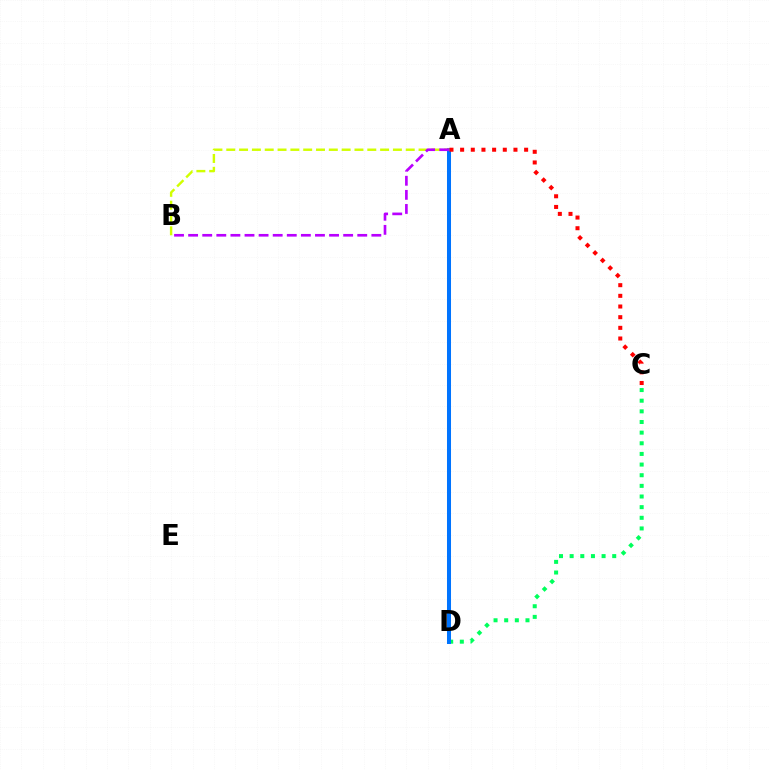{('C', 'D'): [{'color': '#00ff5c', 'line_style': 'dotted', 'thickness': 2.89}], ('A', 'D'): [{'color': '#0074ff', 'line_style': 'solid', 'thickness': 2.89}], ('A', 'C'): [{'color': '#ff0000', 'line_style': 'dotted', 'thickness': 2.9}], ('A', 'B'): [{'color': '#d1ff00', 'line_style': 'dashed', 'thickness': 1.74}, {'color': '#b900ff', 'line_style': 'dashed', 'thickness': 1.91}]}